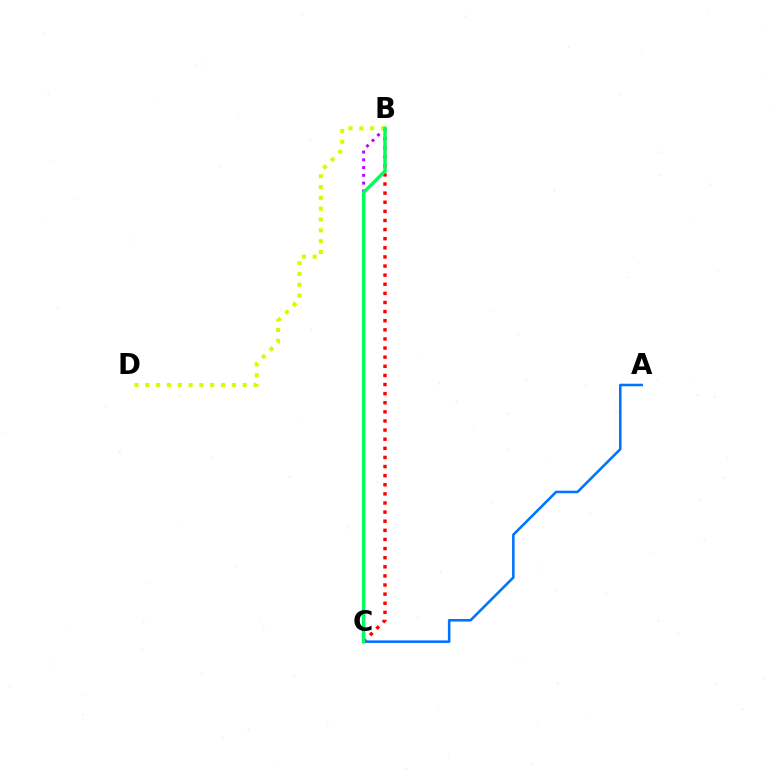{('B', 'C'): [{'color': '#ff0000', 'line_style': 'dotted', 'thickness': 2.48}, {'color': '#b900ff', 'line_style': 'dotted', 'thickness': 2.11}, {'color': '#00ff5c', 'line_style': 'solid', 'thickness': 2.51}], ('A', 'C'): [{'color': '#0074ff', 'line_style': 'solid', 'thickness': 1.84}], ('B', 'D'): [{'color': '#d1ff00', 'line_style': 'dotted', 'thickness': 2.94}]}